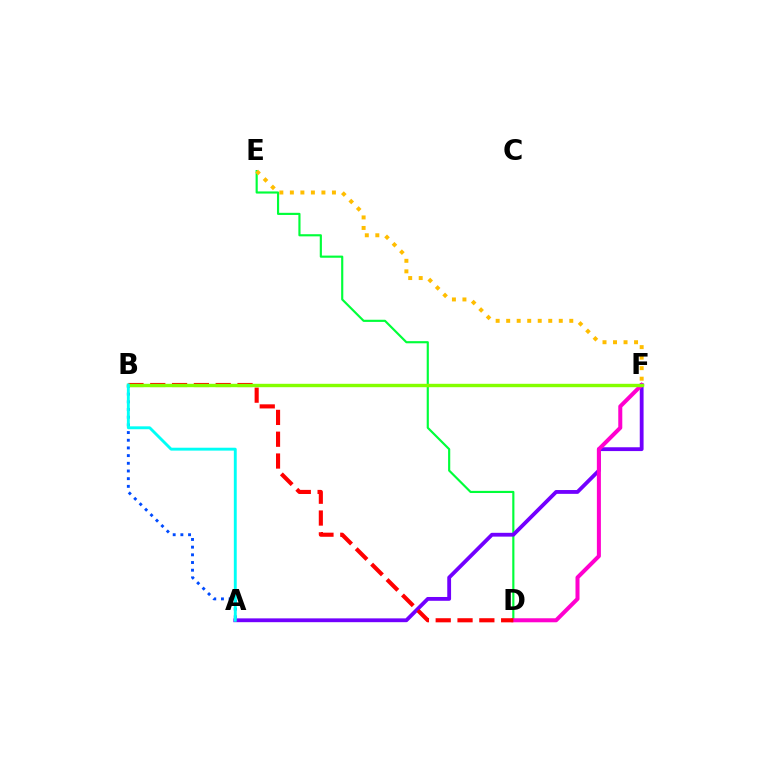{('A', 'B'): [{'color': '#004bff', 'line_style': 'dotted', 'thickness': 2.09}, {'color': '#00fff6', 'line_style': 'solid', 'thickness': 2.08}], ('D', 'E'): [{'color': '#00ff39', 'line_style': 'solid', 'thickness': 1.55}], ('A', 'F'): [{'color': '#7200ff', 'line_style': 'solid', 'thickness': 2.75}], ('D', 'F'): [{'color': '#ff00cf', 'line_style': 'solid', 'thickness': 2.89}], ('E', 'F'): [{'color': '#ffbd00', 'line_style': 'dotted', 'thickness': 2.86}], ('B', 'D'): [{'color': '#ff0000', 'line_style': 'dashed', 'thickness': 2.96}], ('B', 'F'): [{'color': '#84ff00', 'line_style': 'solid', 'thickness': 2.45}]}